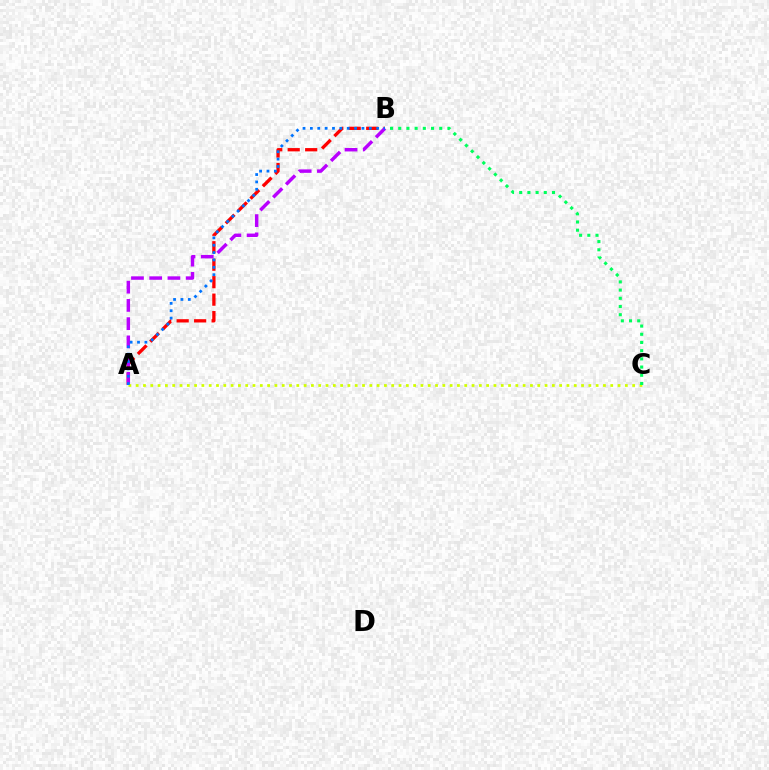{('A', 'B'): [{'color': '#ff0000', 'line_style': 'dashed', 'thickness': 2.37}, {'color': '#b900ff', 'line_style': 'dashed', 'thickness': 2.48}, {'color': '#0074ff', 'line_style': 'dotted', 'thickness': 2.0}], ('A', 'C'): [{'color': '#d1ff00', 'line_style': 'dotted', 'thickness': 1.98}], ('B', 'C'): [{'color': '#00ff5c', 'line_style': 'dotted', 'thickness': 2.23}]}